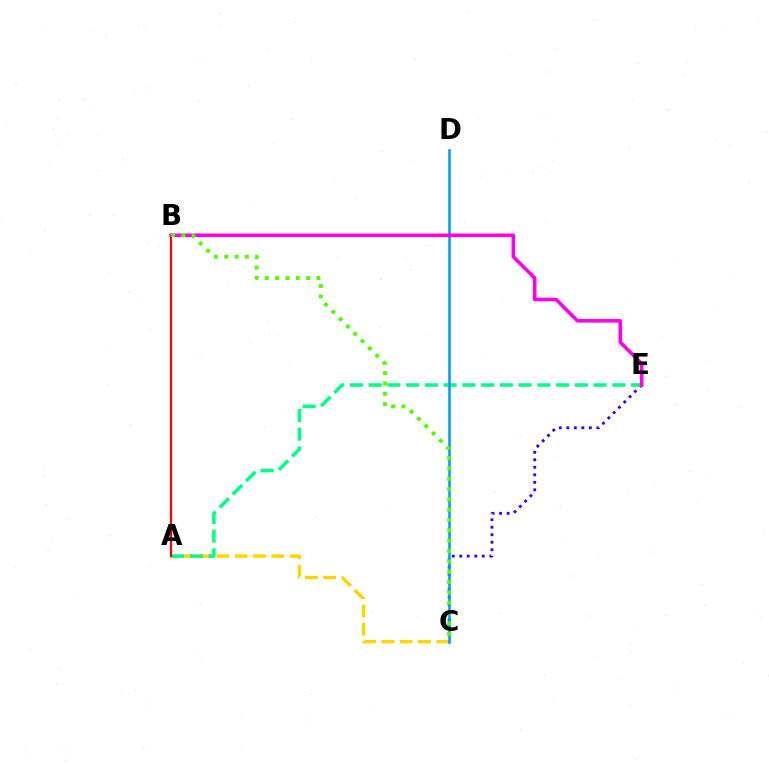{('C', 'E'): [{'color': '#3700ff', 'line_style': 'dotted', 'thickness': 2.04}], ('A', 'C'): [{'color': '#ffd500', 'line_style': 'dashed', 'thickness': 2.49}], ('A', 'E'): [{'color': '#00ff86', 'line_style': 'dashed', 'thickness': 2.55}], ('C', 'D'): [{'color': '#009eff', 'line_style': 'solid', 'thickness': 1.86}], ('A', 'B'): [{'color': '#ff0000', 'line_style': 'solid', 'thickness': 1.63}], ('B', 'E'): [{'color': '#ff00ed', 'line_style': 'solid', 'thickness': 2.58}], ('B', 'C'): [{'color': '#4fff00', 'line_style': 'dotted', 'thickness': 2.81}]}